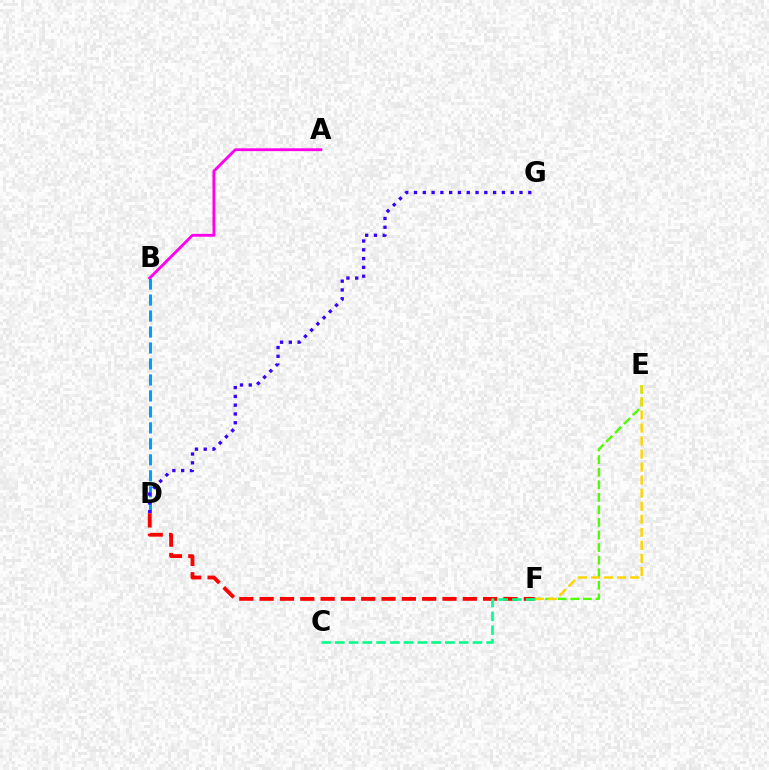{('B', 'D'): [{'color': '#009eff', 'line_style': 'dashed', 'thickness': 2.17}], ('D', 'G'): [{'color': '#3700ff', 'line_style': 'dotted', 'thickness': 2.39}], ('E', 'F'): [{'color': '#4fff00', 'line_style': 'dashed', 'thickness': 1.71}, {'color': '#ffd500', 'line_style': 'dashed', 'thickness': 1.77}], ('A', 'B'): [{'color': '#ff00ed', 'line_style': 'solid', 'thickness': 2.04}], ('D', 'F'): [{'color': '#ff0000', 'line_style': 'dashed', 'thickness': 2.76}], ('C', 'F'): [{'color': '#00ff86', 'line_style': 'dashed', 'thickness': 1.87}]}